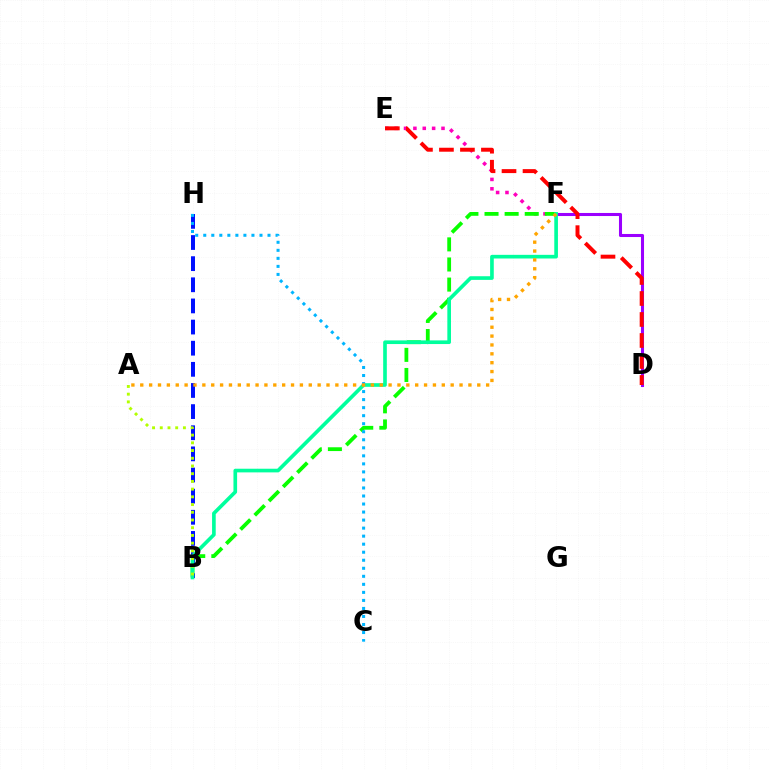{('E', 'F'): [{'color': '#ff00bd', 'line_style': 'dotted', 'thickness': 2.55}], ('D', 'F'): [{'color': '#9b00ff', 'line_style': 'solid', 'thickness': 2.2}], ('D', 'E'): [{'color': '#ff0000', 'line_style': 'dashed', 'thickness': 2.85}], ('B', 'F'): [{'color': '#08ff00', 'line_style': 'dashed', 'thickness': 2.73}, {'color': '#00ff9d', 'line_style': 'solid', 'thickness': 2.63}], ('B', 'H'): [{'color': '#0010ff', 'line_style': 'dashed', 'thickness': 2.87}], ('A', 'B'): [{'color': '#b3ff00', 'line_style': 'dotted', 'thickness': 2.1}], ('C', 'H'): [{'color': '#00b5ff', 'line_style': 'dotted', 'thickness': 2.18}], ('A', 'F'): [{'color': '#ffa500', 'line_style': 'dotted', 'thickness': 2.41}]}